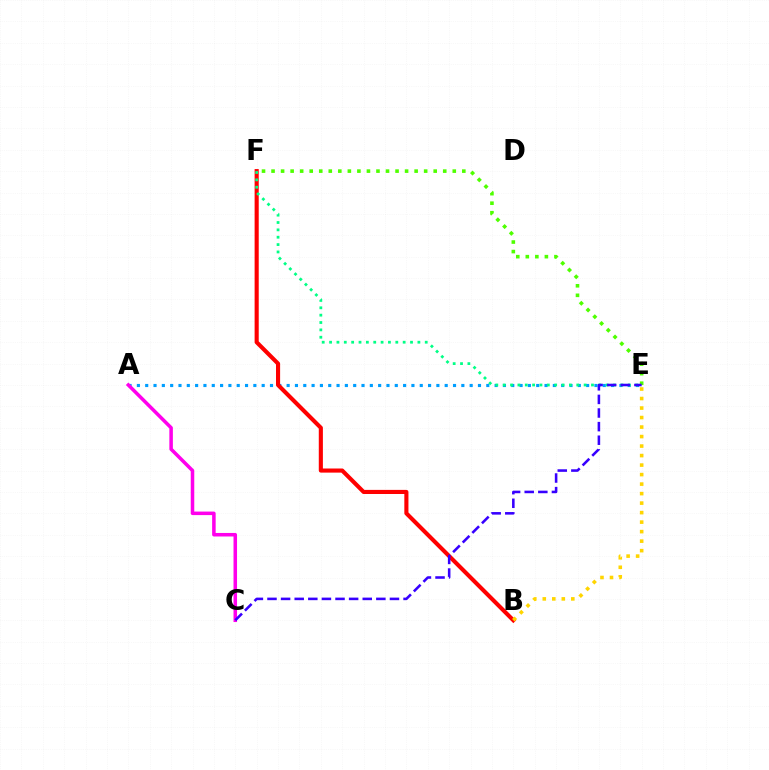{('A', 'E'): [{'color': '#009eff', 'line_style': 'dotted', 'thickness': 2.26}], ('B', 'F'): [{'color': '#ff0000', 'line_style': 'solid', 'thickness': 2.96}], ('B', 'E'): [{'color': '#ffd500', 'line_style': 'dotted', 'thickness': 2.58}], ('E', 'F'): [{'color': '#4fff00', 'line_style': 'dotted', 'thickness': 2.59}, {'color': '#00ff86', 'line_style': 'dotted', 'thickness': 2.0}], ('A', 'C'): [{'color': '#ff00ed', 'line_style': 'solid', 'thickness': 2.54}], ('C', 'E'): [{'color': '#3700ff', 'line_style': 'dashed', 'thickness': 1.85}]}